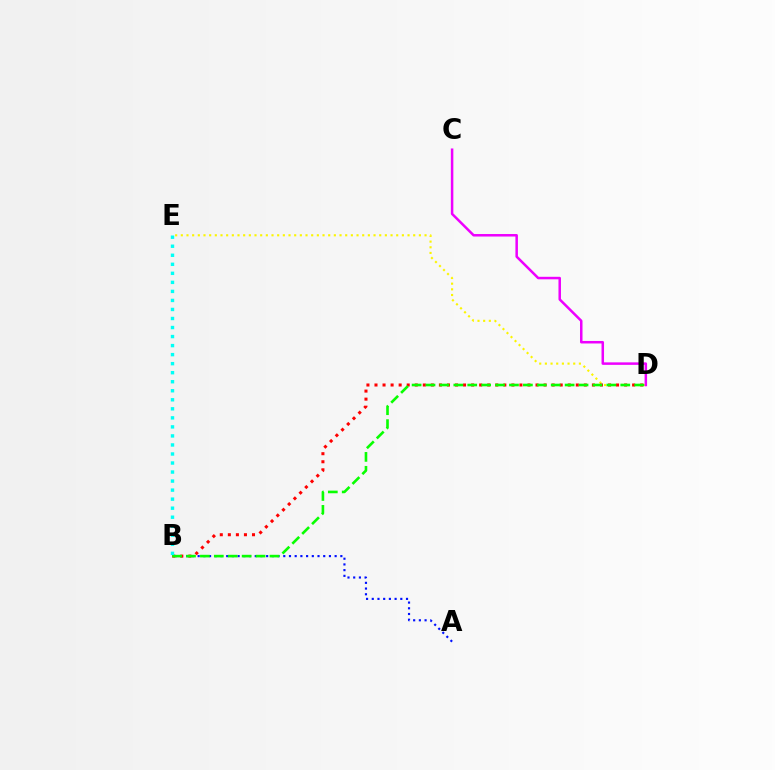{('D', 'E'): [{'color': '#fcf500', 'line_style': 'dotted', 'thickness': 1.54}], ('A', 'B'): [{'color': '#0010ff', 'line_style': 'dotted', 'thickness': 1.55}], ('B', 'D'): [{'color': '#ff0000', 'line_style': 'dotted', 'thickness': 2.19}, {'color': '#08ff00', 'line_style': 'dashed', 'thickness': 1.89}], ('C', 'D'): [{'color': '#ee00ff', 'line_style': 'solid', 'thickness': 1.8}], ('B', 'E'): [{'color': '#00fff6', 'line_style': 'dotted', 'thickness': 2.45}]}